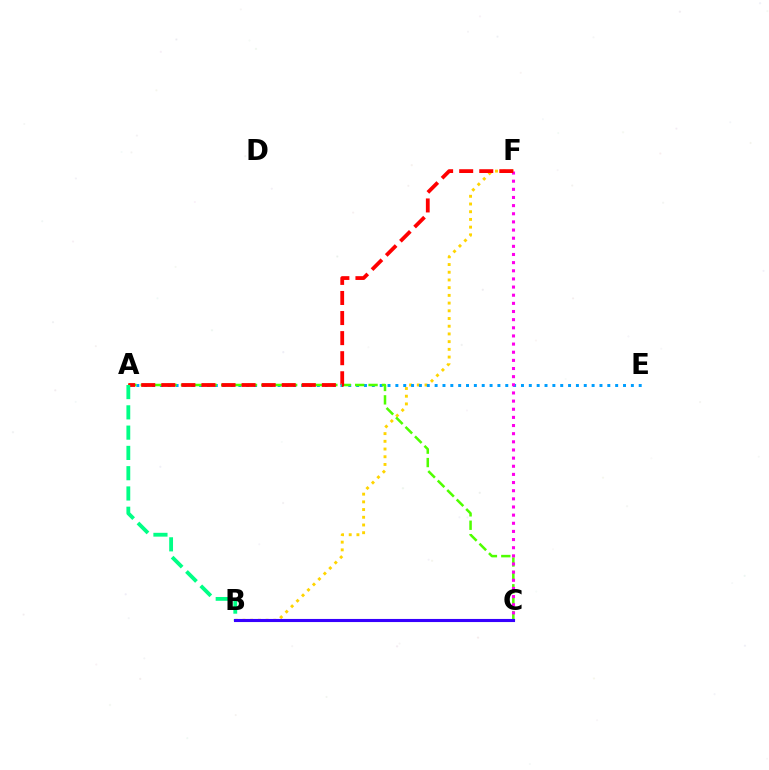{('B', 'F'): [{'color': '#ffd500', 'line_style': 'dotted', 'thickness': 2.09}], ('A', 'E'): [{'color': '#009eff', 'line_style': 'dotted', 'thickness': 2.13}], ('A', 'C'): [{'color': '#4fff00', 'line_style': 'dashed', 'thickness': 1.82}], ('C', 'F'): [{'color': '#ff00ed', 'line_style': 'dotted', 'thickness': 2.21}], ('A', 'F'): [{'color': '#ff0000', 'line_style': 'dashed', 'thickness': 2.73}], ('A', 'B'): [{'color': '#00ff86', 'line_style': 'dashed', 'thickness': 2.75}], ('B', 'C'): [{'color': '#3700ff', 'line_style': 'solid', 'thickness': 2.24}]}